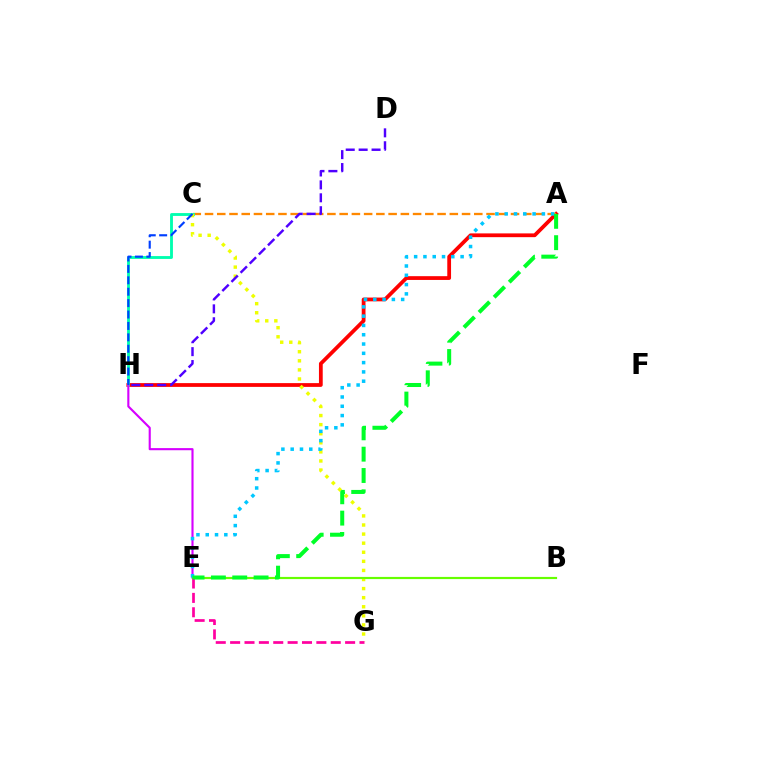{('A', 'H'): [{'color': '#ff0000', 'line_style': 'solid', 'thickness': 2.71}], ('A', 'C'): [{'color': '#ff8800', 'line_style': 'dashed', 'thickness': 1.66}], ('C', 'H'): [{'color': '#00ffaf', 'line_style': 'solid', 'thickness': 2.06}, {'color': '#003fff', 'line_style': 'dashed', 'thickness': 1.55}], ('C', 'G'): [{'color': '#eeff00', 'line_style': 'dotted', 'thickness': 2.47}], ('E', 'H'): [{'color': '#d600ff', 'line_style': 'solid', 'thickness': 1.53}], ('B', 'E'): [{'color': '#66ff00', 'line_style': 'solid', 'thickness': 1.57}], ('E', 'G'): [{'color': '#ff00a0', 'line_style': 'dashed', 'thickness': 1.95}], ('A', 'E'): [{'color': '#00c7ff', 'line_style': 'dotted', 'thickness': 2.52}, {'color': '#00ff27', 'line_style': 'dashed', 'thickness': 2.9}], ('D', 'H'): [{'color': '#4f00ff', 'line_style': 'dashed', 'thickness': 1.75}]}